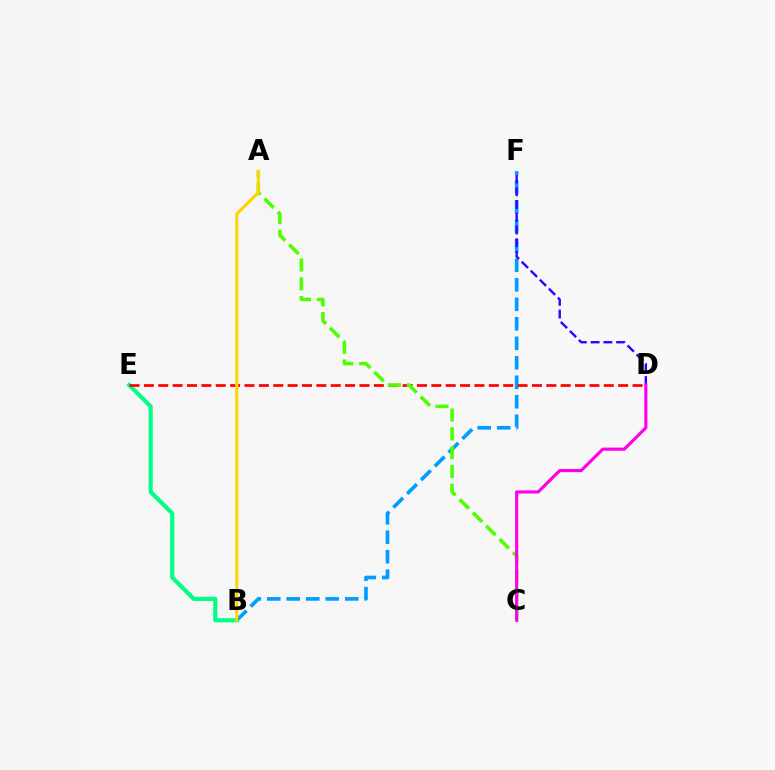{('B', 'E'): [{'color': '#00ff86', 'line_style': 'solid', 'thickness': 2.99}], ('B', 'F'): [{'color': '#009eff', 'line_style': 'dashed', 'thickness': 2.65}], ('D', 'E'): [{'color': '#ff0000', 'line_style': 'dashed', 'thickness': 1.95}], ('D', 'F'): [{'color': '#3700ff', 'line_style': 'dashed', 'thickness': 1.73}], ('A', 'C'): [{'color': '#4fff00', 'line_style': 'dashed', 'thickness': 2.55}], ('C', 'D'): [{'color': '#ff00ed', 'line_style': 'solid', 'thickness': 2.26}], ('A', 'B'): [{'color': '#ffd500', 'line_style': 'solid', 'thickness': 2.19}]}